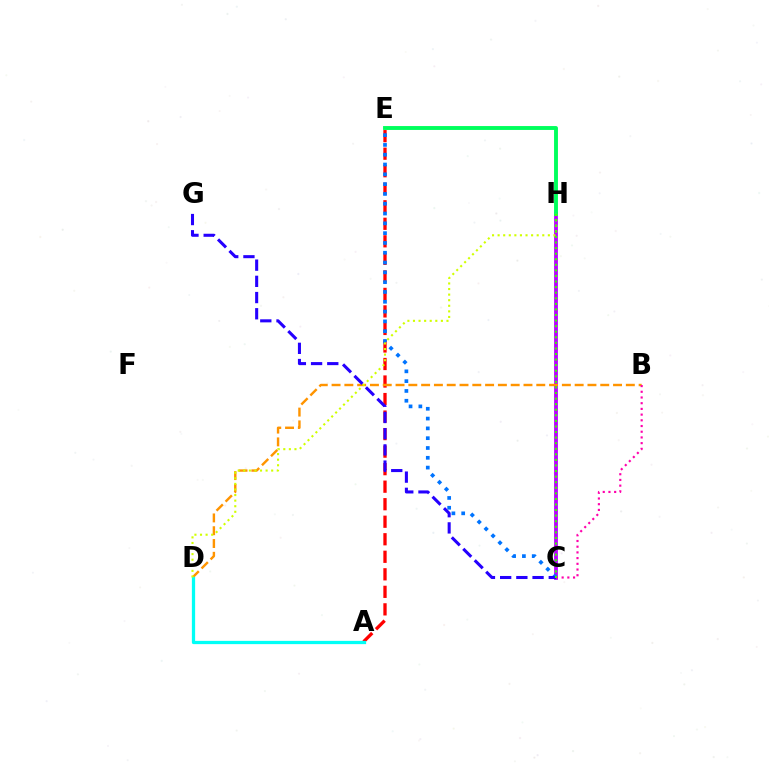{('A', 'E'): [{'color': '#ff0000', 'line_style': 'dashed', 'thickness': 2.38}], ('C', 'H'): [{'color': '#b900ff', 'line_style': 'solid', 'thickness': 2.72}, {'color': '#3dff00', 'line_style': 'dotted', 'thickness': 1.51}], ('B', 'D'): [{'color': '#ff9400', 'line_style': 'dashed', 'thickness': 1.74}], ('B', 'C'): [{'color': '#ff00ac', 'line_style': 'dotted', 'thickness': 1.55}], ('E', 'H'): [{'color': '#00ff5c', 'line_style': 'solid', 'thickness': 2.8}], ('C', 'E'): [{'color': '#0074ff', 'line_style': 'dotted', 'thickness': 2.66}], ('C', 'G'): [{'color': '#2500ff', 'line_style': 'dashed', 'thickness': 2.2}], ('A', 'D'): [{'color': '#00fff6', 'line_style': 'solid', 'thickness': 2.35}], ('D', 'H'): [{'color': '#d1ff00', 'line_style': 'dotted', 'thickness': 1.52}]}